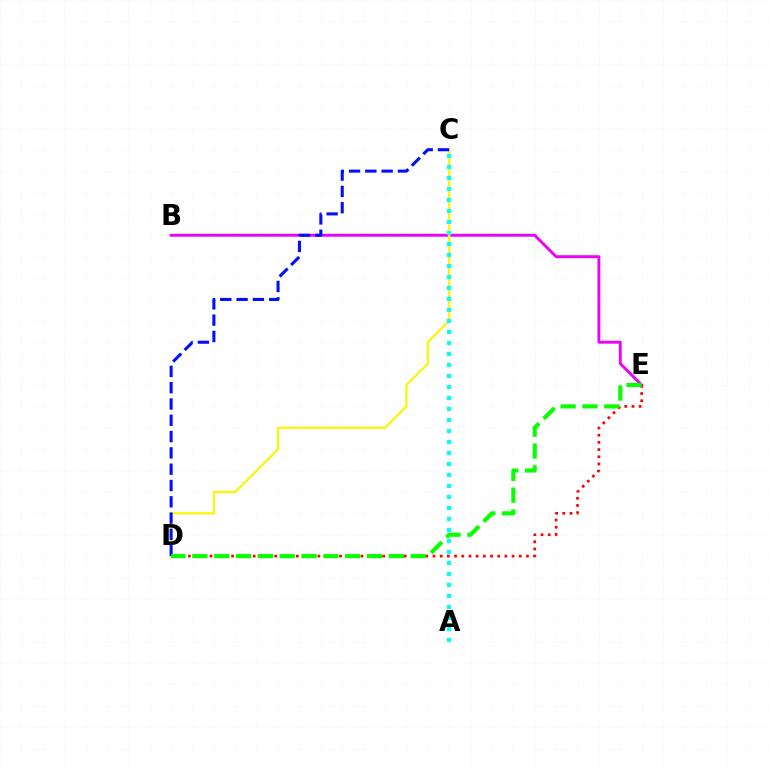{('B', 'E'): [{'color': '#ee00ff', 'line_style': 'solid', 'thickness': 2.09}], ('C', 'D'): [{'color': '#fcf500', 'line_style': 'solid', 'thickness': 1.57}, {'color': '#0010ff', 'line_style': 'dashed', 'thickness': 2.21}], ('D', 'E'): [{'color': '#ff0000', 'line_style': 'dotted', 'thickness': 1.95}, {'color': '#08ff00', 'line_style': 'dashed', 'thickness': 2.97}], ('A', 'C'): [{'color': '#00fff6', 'line_style': 'dotted', 'thickness': 2.99}]}